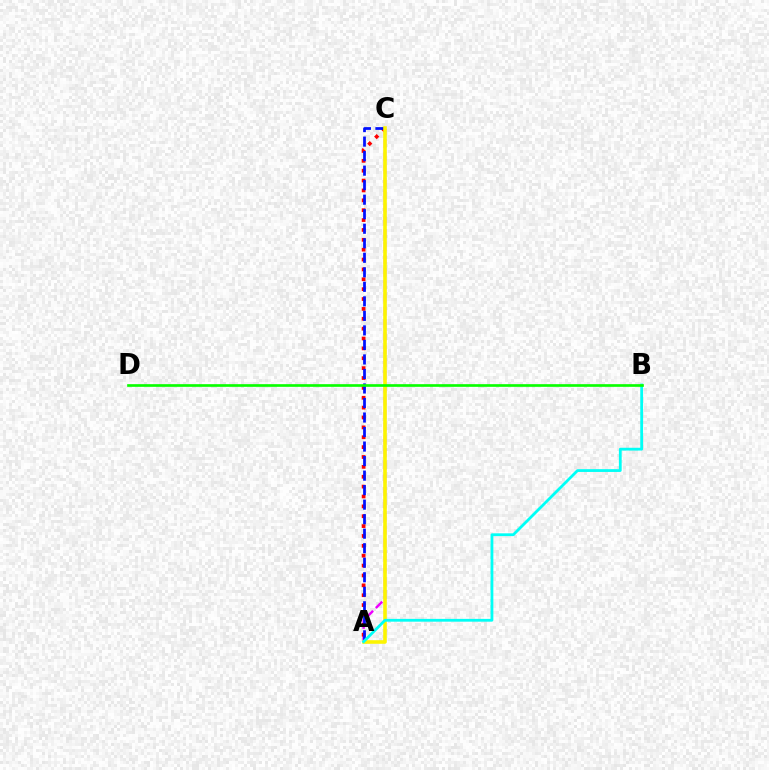{('A', 'C'): [{'color': '#ee00ff', 'line_style': 'dashed', 'thickness': 1.75}, {'color': '#ff0000', 'line_style': 'dotted', 'thickness': 2.68}, {'color': '#0010ff', 'line_style': 'dashed', 'thickness': 1.97}, {'color': '#fcf500', 'line_style': 'solid', 'thickness': 2.58}], ('A', 'B'): [{'color': '#00fff6', 'line_style': 'solid', 'thickness': 2.01}], ('B', 'D'): [{'color': '#08ff00', 'line_style': 'solid', 'thickness': 1.92}]}